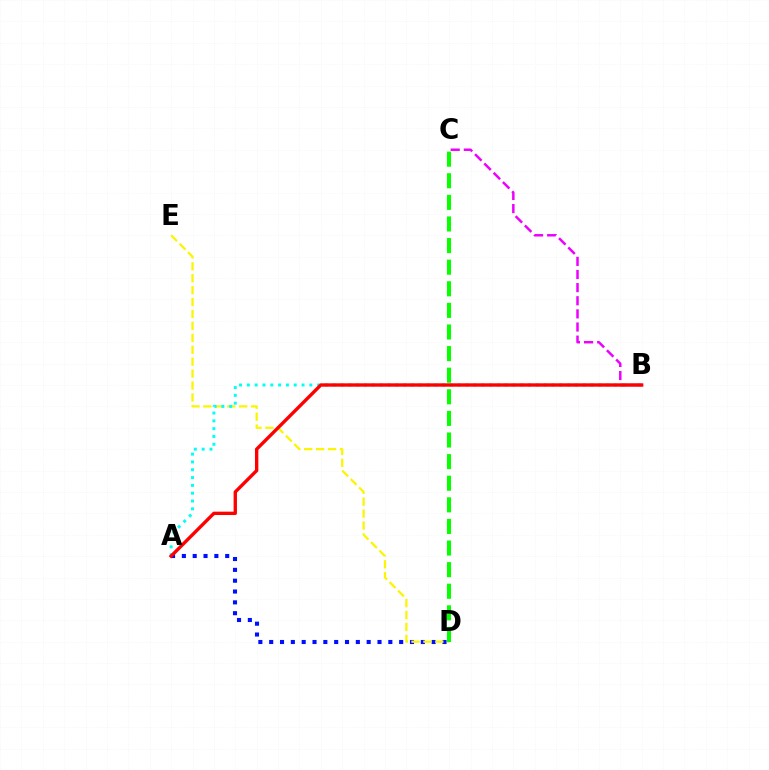{('B', 'C'): [{'color': '#ee00ff', 'line_style': 'dashed', 'thickness': 1.78}], ('A', 'D'): [{'color': '#0010ff', 'line_style': 'dotted', 'thickness': 2.94}], ('D', 'E'): [{'color': '#fcf500', 'line_style': 'dashed', 'thickness': 1.62}], ('A', 'B'): [{'color': '#00fff6', 'line_style': 'dotted', 'thickness': 2.12}, {'color': '#ff0000', 'line_style': 'solid', 'thickness': 2.42}], ('C', 'D'): [{'color': '#08ff00', 'line_style': 'dashed', 'thickness': 2.94}]}